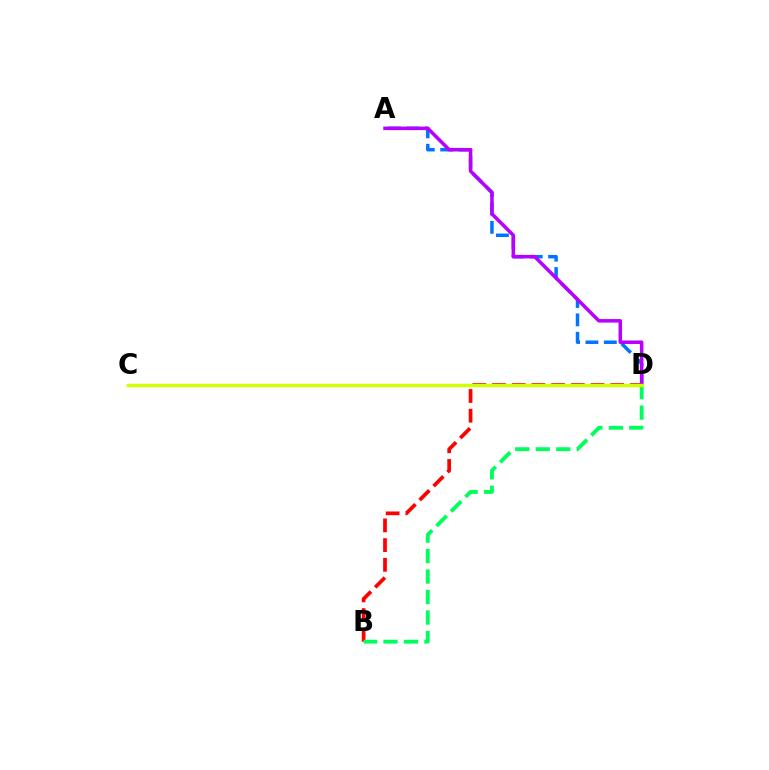{('B', 'D'): [{'color': '#ff0000', 'line_style': 'dashed', 'thickness': 2.68}, {'color': '#00ff5c', 'line_style': 'dashed', 'thickness': 2.78}], ('A', 'D'): [{'color': '#0074ff', 'line_style': 'dashed', 'thickness': 2.5}, {'color': '#b900ff', 'line_style': 'solid', 'thickness': 2.53}], ('C', 'D'): [{'color': '#d1ff00', 'line_style': 'solid', 'thickness': 2.45}]}